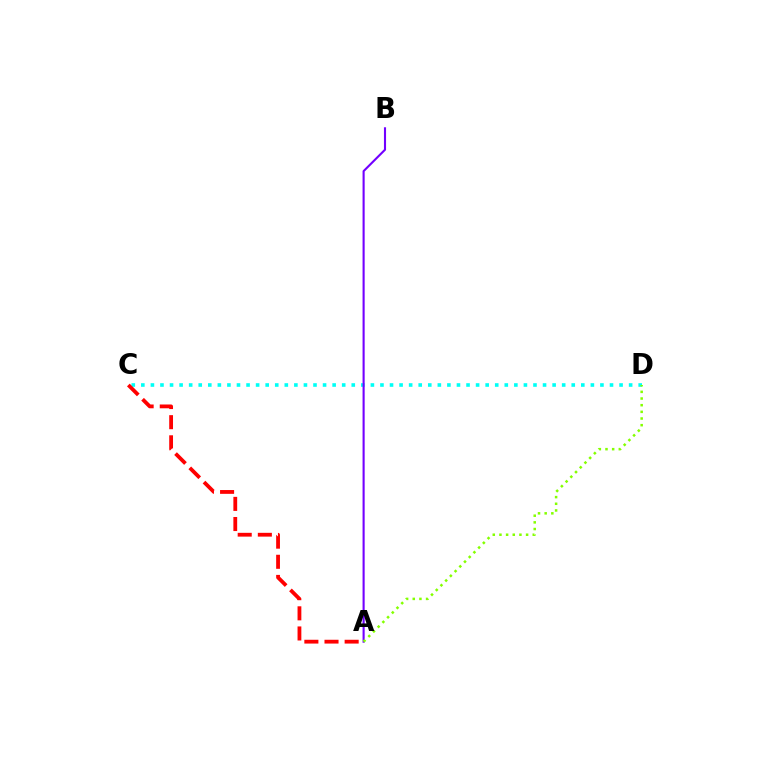{('C', 'D'): [{'color': '#00fff6', 'line_style': 'dotted', 'thickness': 2.6}], ('A', 'B'): [{'color': '#7200ff', 'line_style': 'solid', 'thickness': 1.52}], ('A', 'D'): [{'color': '#84ff00', 'line_style': 'dotted', 'thickness': 1.81}], ('A', 'C'): [{'color': '#ff0000', 'line_style': 'dashed', 'thickness': 2.74}]}